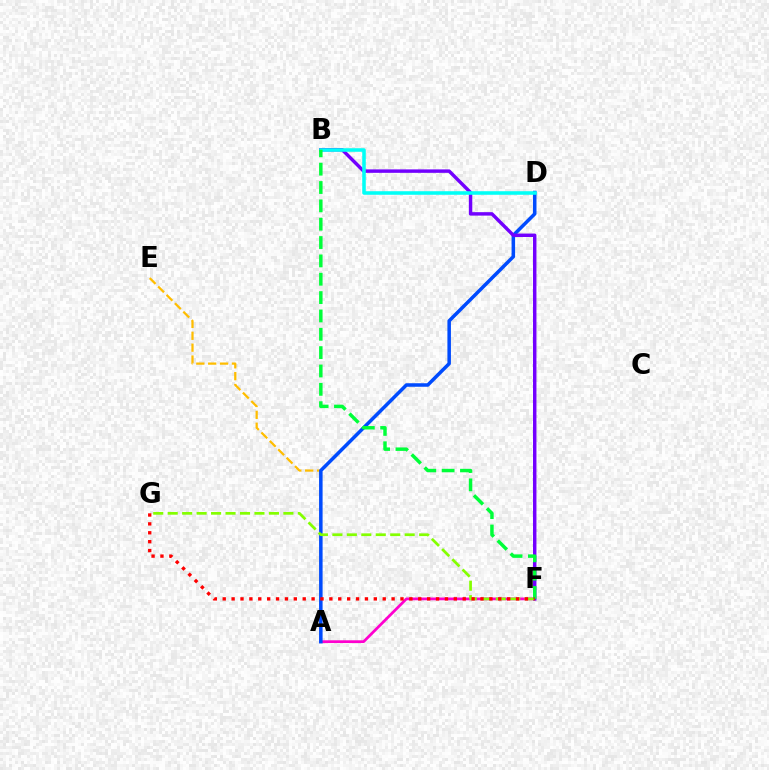{('A', 'E'): [{'color': '#ffbd00', 'line_style': 'dashed', 'thickness': 1.61}], ('A', 'F'): [{'color': '#ff00cf', 'line_style': 'solid', 'thickness': 1.98}], ('A', 'D'): [{'color': '#004bff', 'line_style': 'solid', 'thickness': 2.53}], ('B', 'F'): [{'color': '#7200ff', 'line_style': 'solid', 'thickness': 2.48}, {'color': '#00ff39', 'line_style': 'dashed', 'thickness': 2.49}], ('B', 'D'): [{'color': '#00fff6', 'line_style': 'solid', 'thickness': 2.55}], ('F', 'G'): [{'color': '#84ff00', 'line_style': 'dashed', 'thickness': 1.96}, {'color': '#ff0000', 'line_style': 'dotted', 'thickness': 2.41}]}